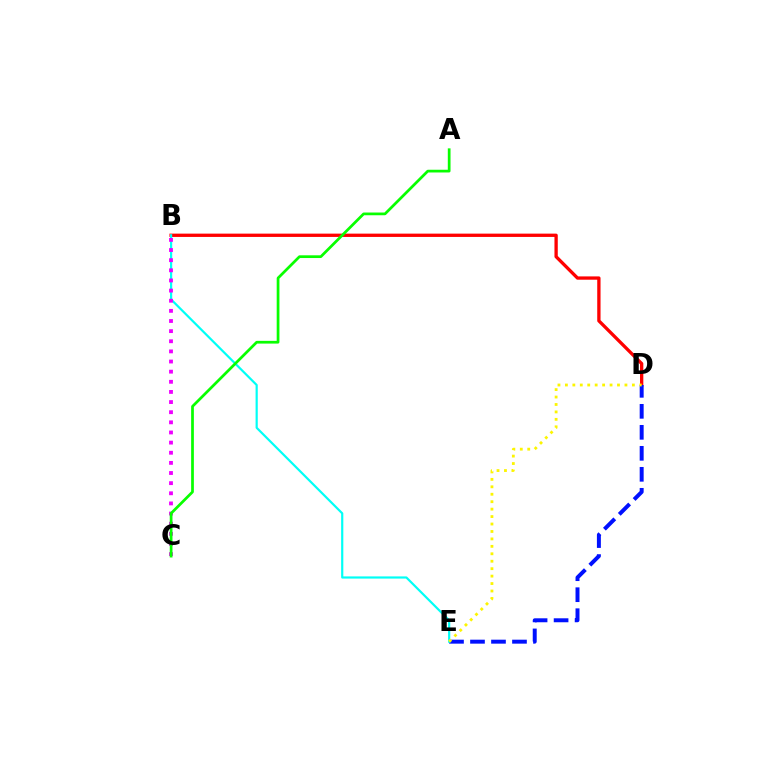{('B', 'D'): [{'color': '#ff0000', 'line_style': 'solid', 'thickness': 2.38}], ('D', 'E'): [{'color': '#0010ff', 'line_style': 'dashed', 'thickness': 2.85}, {'color': '#fcf500', 'line_style': 'dotted', 'thickness': 2.02}], ('B', 'E'): [{'color': '#00fff6', 'line_style': 'solid', 'thickness': 1.58}], ('B', 'C'): [{'color': '#ee00ff', 'line_style': 'dotted', 'thickness': 2.75}], ('A', 'C'): [{'color': '#08ff00', 'line_style': 'solid', 'thickness': 1.97}]}